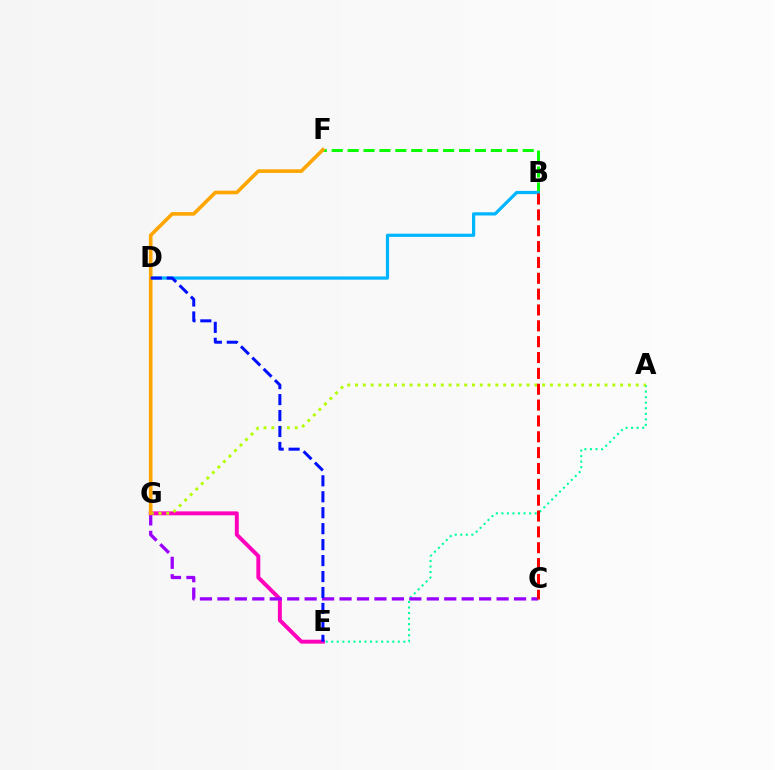{('E', 'G'): [{'color': '#ff00bd', 'line_style': 'solid', 'thickness': 2.84}], ('A', 'E'): [{'color': '#00ff9d', 'line_style': 'dotted', 'thickness': 1.51}], ('A', 'G'): [{'color': '#b3ff00', 'line_style': 'dotted', 'thickness': 2.12}], ('C', 'G'): [{'color': '#9b00ff', 'line_style': 'dashed', 'thickness': 2.37}], ('B', 'F'): [{'color': '#08ff00', 'line_style': 'dashed', 'thickness': 2.16}], ('B', 'D'): [{'color': '#00b5ff', 'line_style': 'solid', 'thickness': 2.31}], ('F', 'G'): [{'color': '#ffa500', 'line_style': 'solid', 'thickness': 2.6}], ('D', 'E'): [{'color': '#0010ff', 'line_style': 'dashed', 'thickness': 2.17}], ('B', 'C'): [{'color': '#ff0000', 'line_style': 'dashed', 'thickness': 2.15}]}